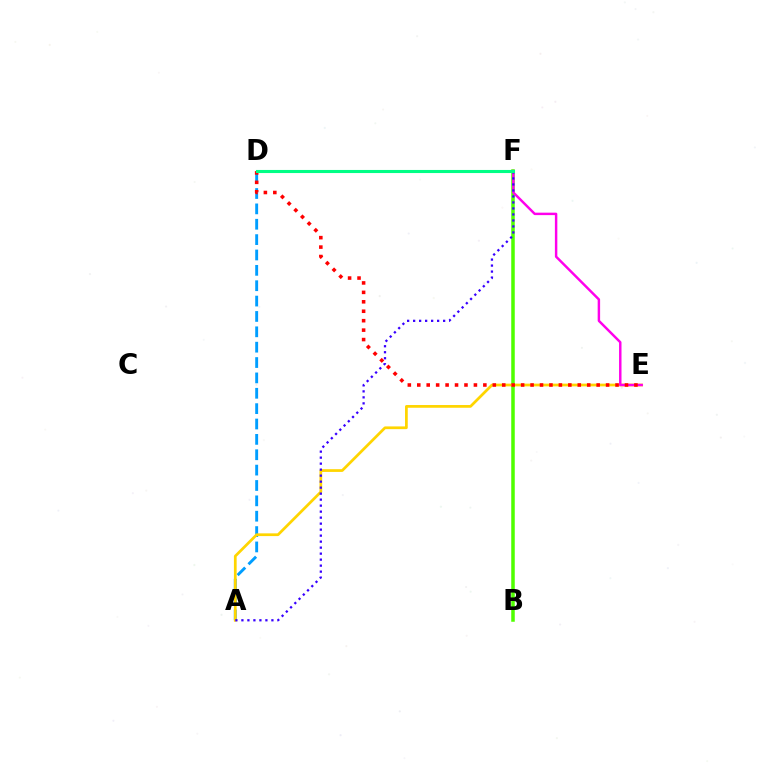{('A', 'D'): [{'color': '#009eff', 'line_style': 'dashed', 'thickness': 2.09}], ('B', 'F'): [{'color': '#4fff00', 'line_style': 'solid', 'thickness': 2.53}], ('A', 'E'): [{'color': '#ffd500', 'line_style': 'solid', 'thickness': 1.97}], ('E', 'F'): [{'color': '#ff00ed', 'line_style': 'solid', 'thickness': 1.76}], ('A', 'F'): [{'color': '#3700ff', 'line_style': 'dotted', 'thickness': 1.63}], ('D', 'E'): [{'color': '#ff0000', 'line_style': 'dotted', 'thickness': 2.57}], ('D', 'F'): [{'color': '#00ff86', 'line_style': 'solid', 'thickness': 2.23}]}